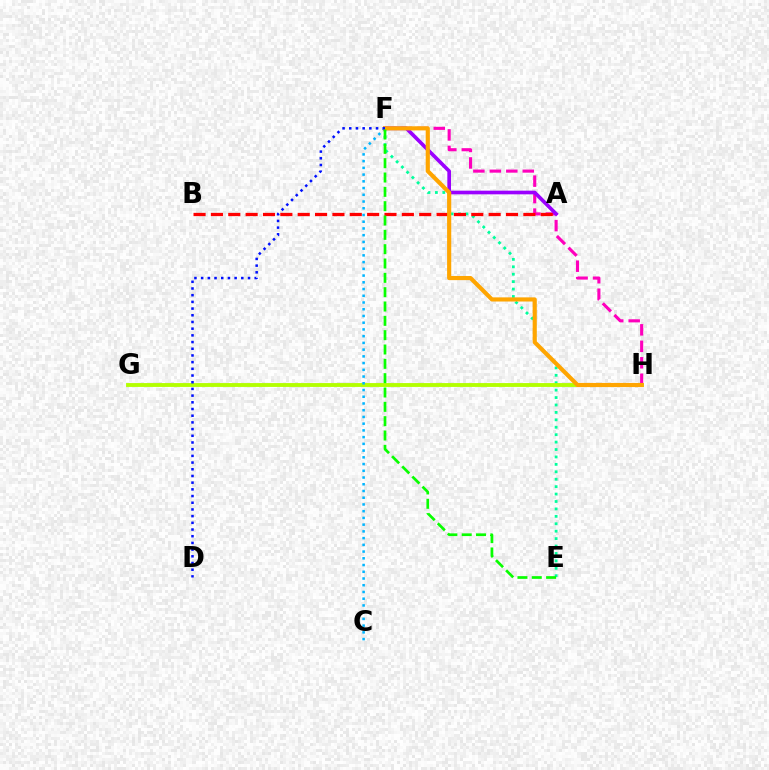{('E', 'F'): [{'color': '#00ff9d', 'line_style': 'dotted', 'thickness': 2.02}, {'color': '#08ff00', 'line_style': 'dashed', 'thickness': 1.95}], ('G', 'H'): [{'color': '#b3ff00', 'line_style': 'solid', 'thickness': 2.77}], ('F', 'H'): [{'color': '#ff00bd', 'line_style': 'dashed', 'thickness': 2.24}, {'color': '#ffa500', 'line_style': 'solid', 'thickness': 2.98}], ('C', 'F'): [{'color': '#00b5ff', 'line_style': 'dotted', 'thickness': 1.83}], ('A', 'B'): [{'color': '#ff0000', 'line_style': 'dashed', 'thickness': 2.36}], ('A', 'F'): [{'color': '#9b00ff', 'line_style': 'solid', 'thickness': 2.64}], ('D', 'F'): [{'color': '#0010ff', 'line_style': 'dotted', 'thickness': 1.82}]}